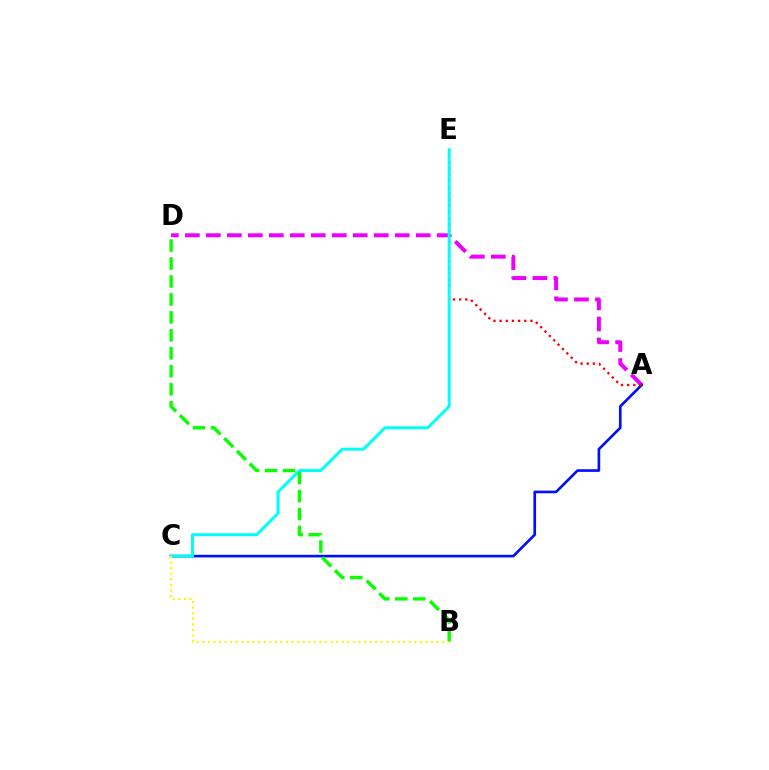{('A', 'D'): [{'color': '#ee00ff', 'line_style': 'dashed', 'thickness': 2.85}], ('A', 'C'): [{'color': '#0010ff', 'line_style': 'solid', 'thickness': 1.91}], ('A', 'E'): [{'color': '#ff0000', 'line_style': 'dotted', 'thickness': 1.68}], ('C', 'E'): [{'color': '#00fff6', 'line_style': 'solid', 'thickness': 2.16}], ('B', 'D'): [{'color': '#08ff00', 'line_style': 'dashed', 'thickness': 2.44}], ('B', 'C'): [{'color': '#fcf500', 'line_style': 'dotted', 'thickness': 1.52}]}